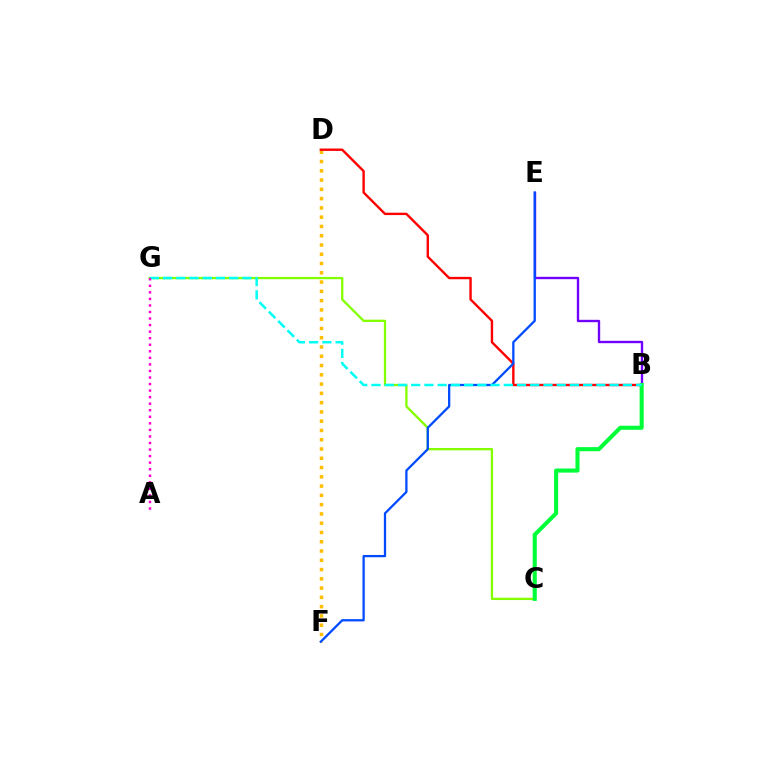{('B', 'E'): [{'color': '#7200ff', 'line_style': 'solid', 'thickness': 1.7}], ('C', 'G'): [{'color': '#84ff00', 'line_style': 'solid', 'thickness': 1.66}], ('D', 'F'): [{'color': '#ffbd00', 'line_style': 'dotted', 'thickness': 2.52}], ('B', 'D'): [{'color': '#ff0000', 'line_style': 'solid', 'thickness': 1.72}], ('E', 'F'): [{'color': '#004bff', 'line_style': 'solid', 'thickness': 1.64}], ('B', 'C'): [{'color': '#00ff39', 'line_style': 'solid', 'thickness': 2.94}], ('B', 'G'): [{'color': '#00fff6', 'line_style': 'dashed', 'thickness': 1.8}], ('A', 'G'): [{'color': '#ff00cf', 'line_style': 'dotted', 'thickness': 1.78}]}